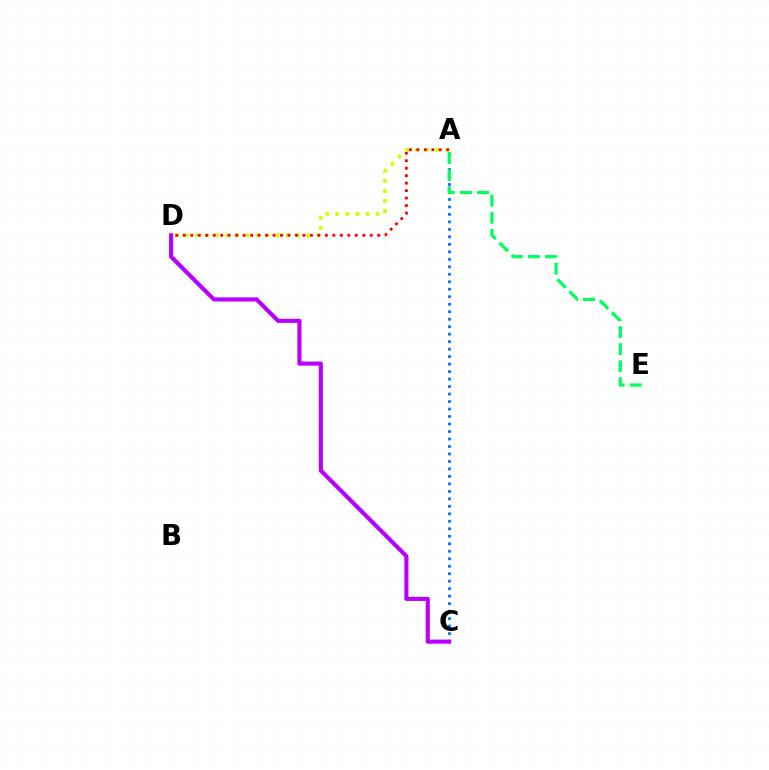{('A', 'C'): [{'color': '#0074ff', 'line_style': 'dotted', 'thickness': 2.03}], ('A', 'E'): [{'color': '#00ff5c', 'line_style': 'dashed', 'thickness': 2.32}], ('A', 'D'): [{'color': '#d1ff00', 'line_style': 'dotted', 'thickness': 2.75}, {'color': '#ff0000', 'line_style': 'dotted', 'thickness': 2.03}], ('C', 'D'): [{'color': '#b900ff', 'line_style': 'solid', 'thickness': 2.97}]}